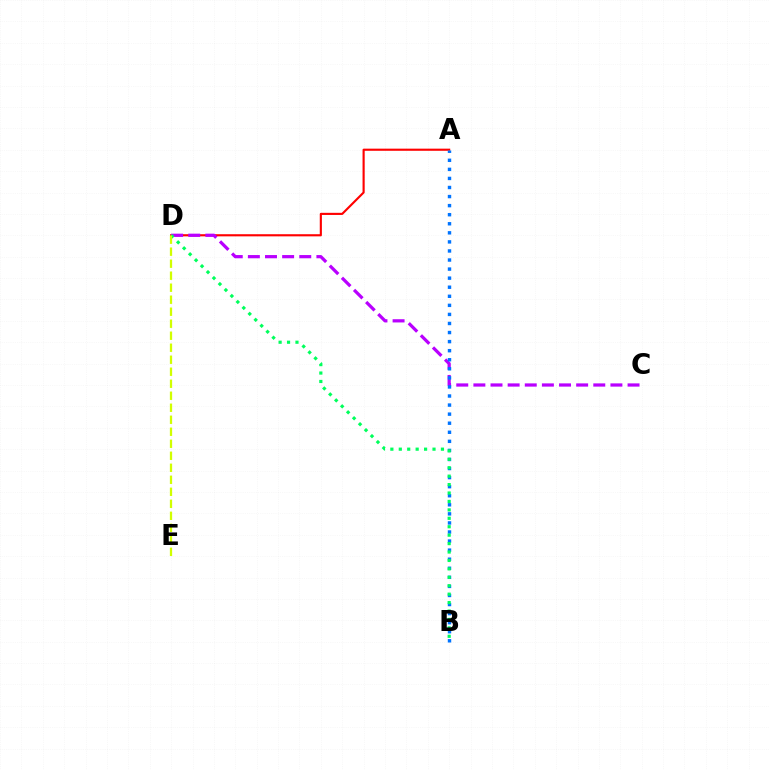{('A', 'D'): [{'color': '#ff0000', 'line_style': 'solid', 'thickness': 1.54}], ('C', 'D'): [{'color': '#b900ff', 'line_style': 'dashed', 'thickness': 2.33}], ('A', 'B'): [{'color': '#0074ff', 'line_style': 'dotted', 'thickness': 2.46}], ('B', 'D'): [{'color': '#00ff5c', 'line_style': 'dotted', 'thickness': 2.29}], ('D', 'E'): [{'color': '#d1ff00', 'line_style': 'dashed', 'thickness': 1.63}]}